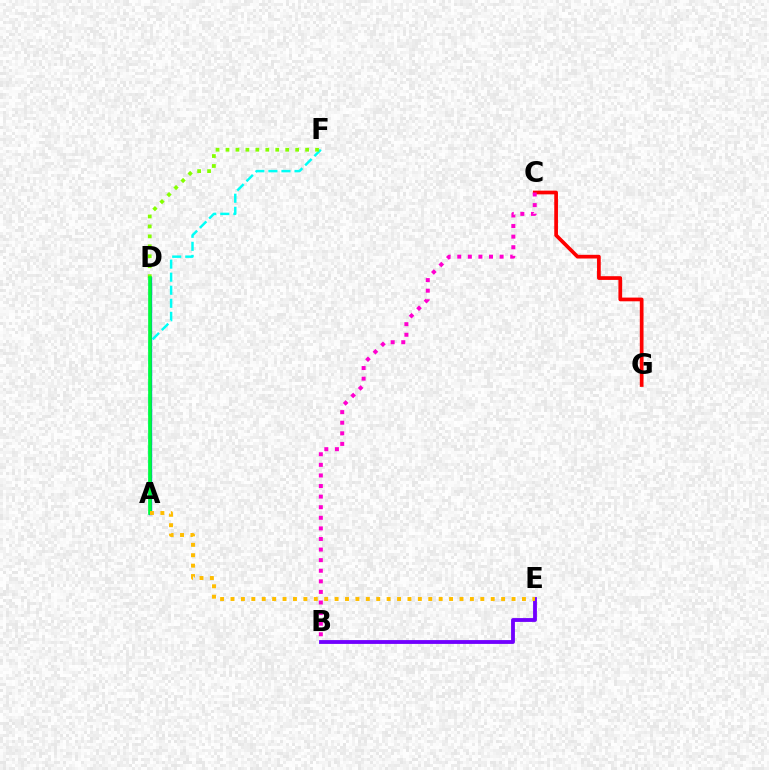{('C', 'G'): [{'color': '#ff0000', 'line_style': 'solid', 'thickness': 2.67}], ('A', 'D'): [{'color': '#004bff', 'line_style': 'solid', 'thickness': 2.41}, {'color': '#00ff39', 'line_style': 'solid', 'thickness': 2.6}], ('A', 'F'): [{'color': '#00fff6', 'line_style': 'dashed', 'thickness': 1.77}], ('D', 'F'): [{'color': '#84ff00', 'line_style': 'dotted', 'thickness': 2.7}], ('B', 'E'): [{'color': '#7200ff', 'line_style': 'solid', 'thickness': 2.76}], ('A', 'E'): [{'color': '#ffbd00', 'line_style': 'dotted', 'thickness': 2.83}], ('B', 'C'): [{'color': '#ff00cf', 'line_style': 'dotted', 'thickness': 2.88}]}